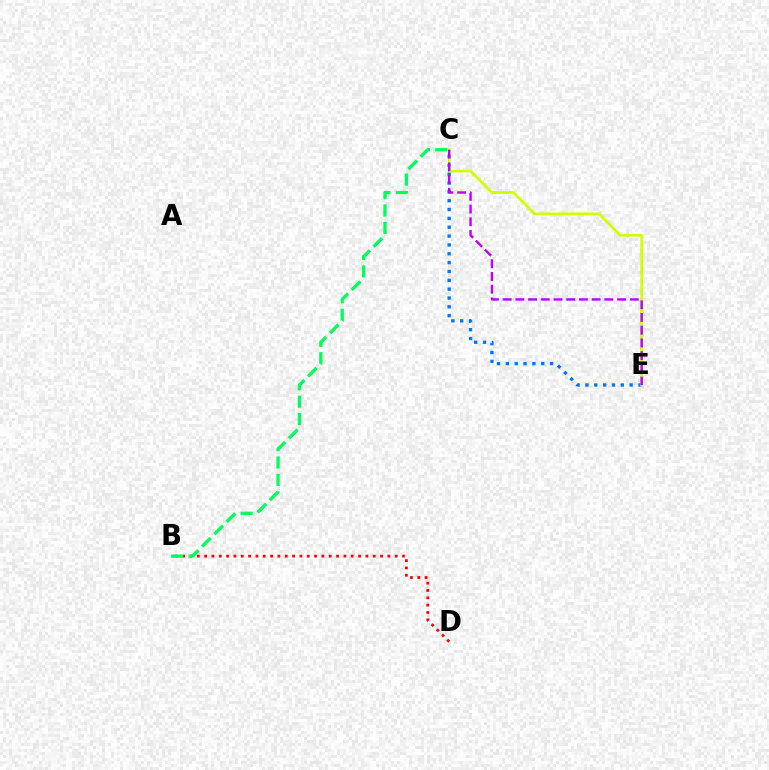{('B', 'D'): [{'color': '#ff0000', 'line_style': 'dotted', 'thickness': 1.99}], ('C', 'E'): [{'color': '#0074ff', 'line_style': 'dotted', 'thickness': 2.4}, {'color': '#d1ff00', 'line_style': 'solid', 'thickness': 1.97}, {'color': '#b900ff', 'line_style': 'dashed', 'thickness': 1.73}], ('B', 'C'): [{'color': '#00ff5c', 'line_style': 'dashed', 'thickness': 2.37}]}